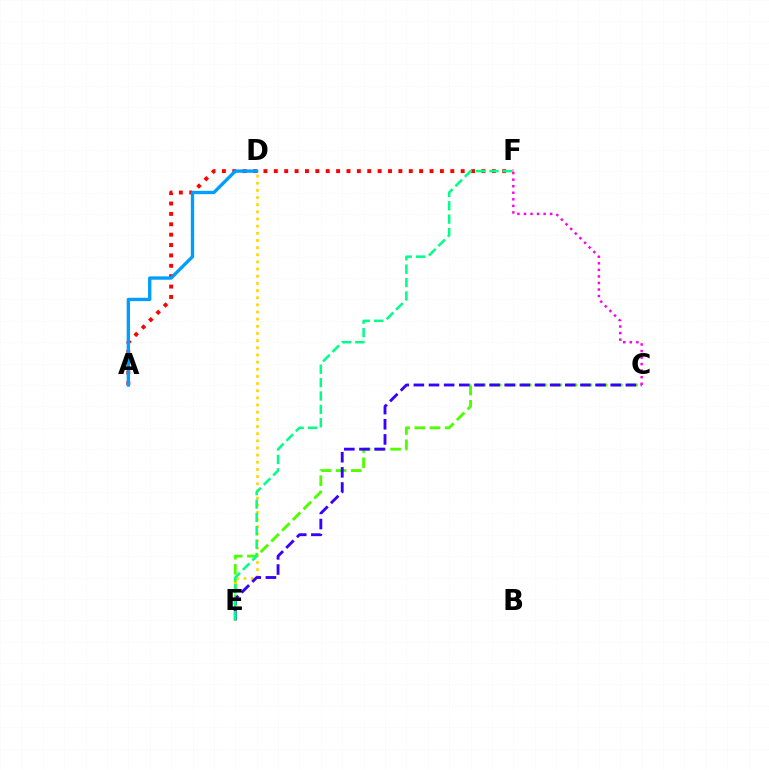{('A', 'F'): [{'color': '#ff0000', 'line_style': 'dotted', 'thickness': 2.82}], ('A', 'D'): [{'color': '#009eff', 'line_style': 'solid', 'thickness': 2.4}], ('C', 'E'): [{'color': '#4fff00', 'line_style': 'dashed', 'thickness': 2.06}, {'color': '#3700ff', 'line_style': 'dashed', 'thickness': 2.06}], ('D', 'E'): [{'color': '#ffd500', 'line_style': 'dotted', 'thickness': 1.94}], ('E', 'F'): [{'color': '#00ff86', 'line_style': 'dashed', 'thickness': 1.82}], ('C', 'F'): [{'color': '#ff00ed', 'line_style': 'dotted', 'thickness': 1.78}]}